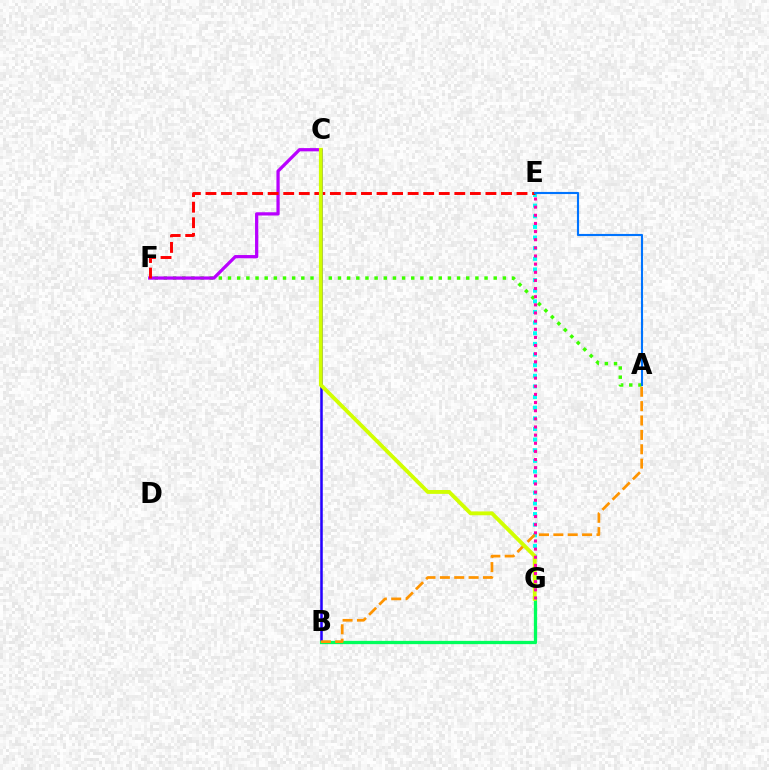{('A', 'F'): [{'color': '#3dff00', 'line_style': 'dotted', 'thickness': 2.49}], ('C', 'F'): [{'color': '#b900ff', 'line_style': 'solid', 'thickness': 2.34}], ('E', 'G'): [{'color': '#00fff6', 'line_style': 'dotted', 'thickness': 2.89}, {'color': '#ff00ac', 'line_style': 'dotted', 'thickness': 2.21}], ('E', 'F'): [{'color': '#ff0000', 'line_style': 'dashed', 'thickness': 2.11}], ('B', 'C'): [{'color': '#2500ff', 'line_style': 'solid', 'thickness': 1.82}], ('A', 'E'): [{'color': '#0074ff', 'line_style': 'solid', 'thickness': 1.53}], ('B', 'G'): [{'color': '#00ff5c', 'line_style': 'solid', 'thickness': 2.36}], ('A', 'B'): [{'color': '#ff9400', 'line_style': 'dashed', 'thickness': 1.95}], ('C', 'G'): [{'color': '#d1ff00', 'line_style': 'solid', 'thickness': 2.78}]}